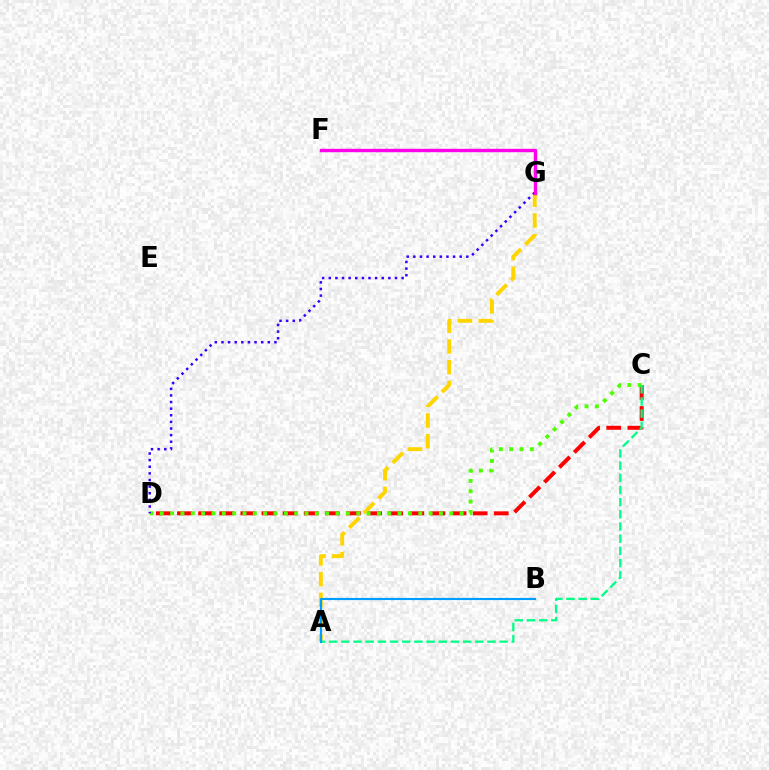{('C', 'D'): [{'color': '#ff0000', 'line_style': 'dashed', 'thickness': 2.87}, {'color': '#4fff00', 'line_style': 'dotted', 'thickness': 2.81}], ('A', 'G'): [{'color': '#ffd500', 'line_style': 'dashed', 'thickness': 2.82}], ('A', 'C'): [{'color': '#00ff86', 'line_style': 'dashed', 'thickness': 1.65}], ('D', 'G'): [{'color': '#3700ff', 'line_style': 'dotted', 'thickness': 1.8}], ('A', 'B'): [{'color': '#009eff', 'line_style': 'solid', 'thickness': 1.55}], ('F', 'G'): [{'color': '#ff00ed', 'line_style': 'solid', 'thickness': 2.45}]}